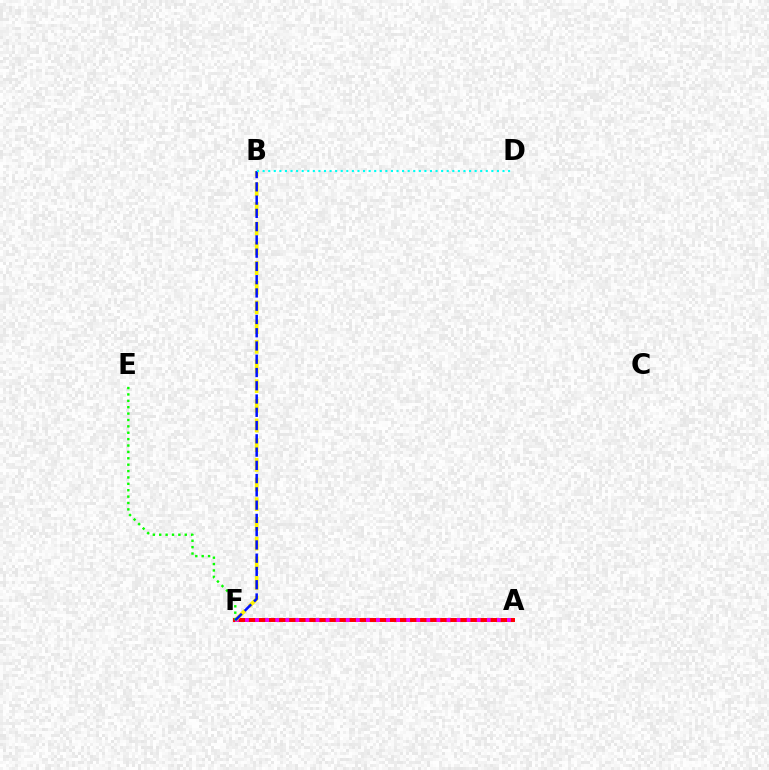{('A', 'F'): [{'color': '#ff0000', 'line_style': 'solid', 'thickness': 2.85}, {'color': '#ee00ff', 'line_style': 'dotted', 'thickness': 2.74}], ('B', 'F'): [{'color': '#fcf500', 'line_style': 'dashed', 'thickness': 2.67}, {'color': '#0010ff', 'line_style': 'dashed', 'thickness': 1.8}], ('E', 'F'): [{'color': '#08ff00', 'line_style': 'dotted', 'thickness': 1.74}], ('B', 'D'): [{'color': '#00fff6', 'line_style': 'dotted', 'thickness': 1.52}]}